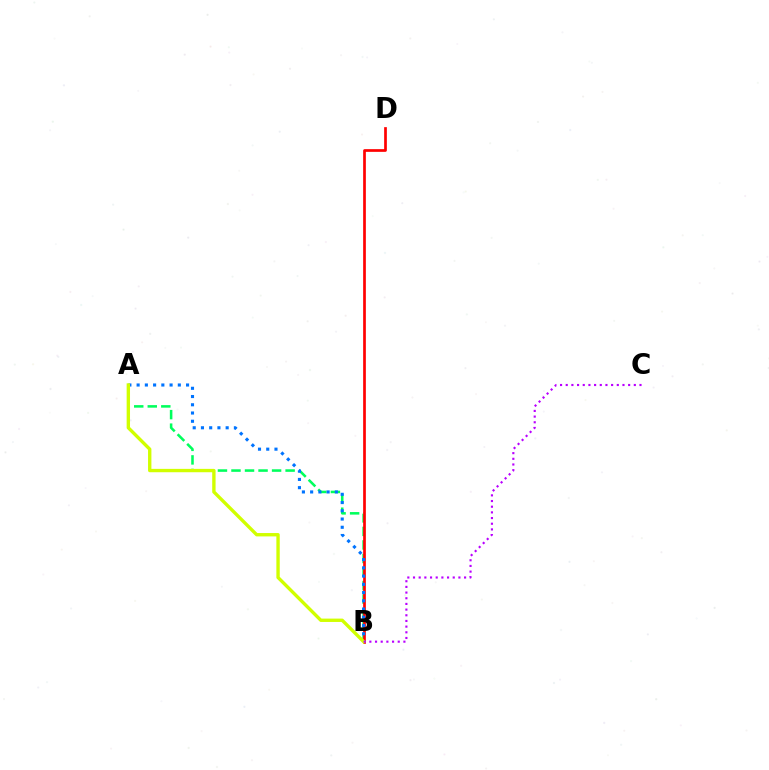{('A', 'B'): [{'color': '#00ff5c', 'line_style': 'dashed', 'thickness': 1.84}, {'color': '#0074ff', 'line_style': 'dotted', 'thickness': 2.24}, {'color': '#d1ff00', 'line_style': 'solid', 'thickness': 2.42}], ('B', 'D'): [{'color': '#ff0000', 'line_style': 'solid', 'thickness': 1.94}], ('B', 'C'): [{'color': '#b900ff', 'line_style': 'dotted', 'thickness': 1.54}]}